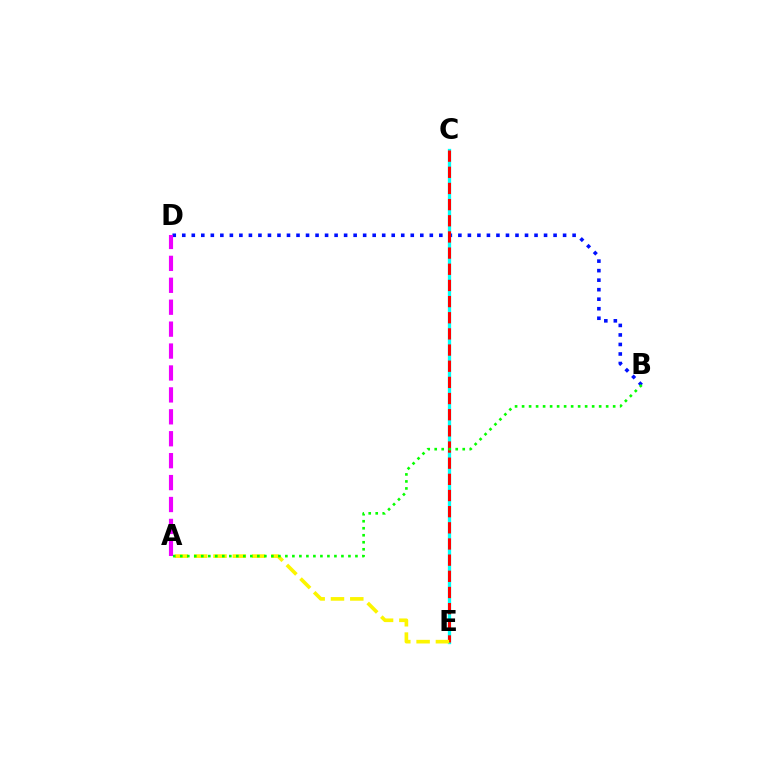{('B', 'D'): [{'color': '#0010ff', 'line_style': 'dotted', 'thickness': 2.59}], ('C', 'E'): [{'color': '#00fff6', 'line_style': 'solid', 'thickness': 2.37}, {'color': '#ff0000', 'line_style': 'dashed', 'thickness': 2.2}], ('A', 'D'): [{'color': '#ee00ff', 'line_style': 'dashed', 'thickness': 2.98}], ('A', 'E'): [{'color': '#fcf500', 'line_style': 'dashed', 'thickness': 2.62}], ('A', 'B'): [{'color': '#08ff00', 'line_style': 'dotted', 'thickness': 1.9}]}